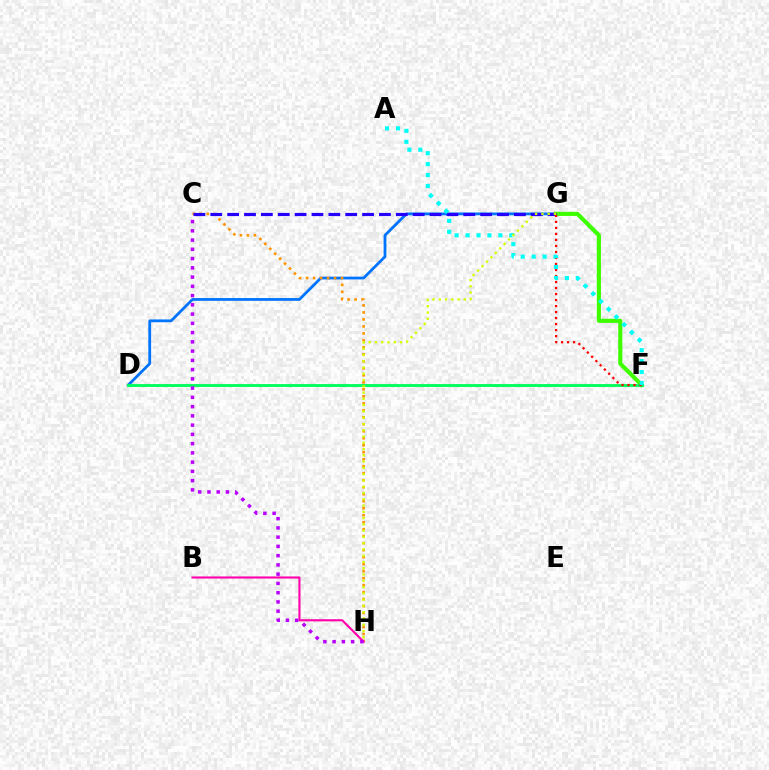{('D', 'G'): [{'color': '#0074ff', 'line_style': 'solid', 'thickness': 2.0}], ('C', 'H'): [{'color': '#ff9400', 'line_style': 'dotted', 'thickness': 1.9}, {'color': '#b900ff', 'line_style': 'dotted', 'thickness': 2.51}], ('F', 'G'): [{'color': '#3dff00', 'line_style': 'solid', 'thickness': 2.96}, {'color': '#ff0000', 'line_style': 'dotted', 'thickness': 1.63}], ('C', 'G'): [{'color': '#2500ff', 'line_style': 'dashed', 'thickness': 2.29}], ('D', 'F'): [{'color': '#00ff5c', 'line_style': 'solid', 'thickness': 2.07}], ('B', 'H'): [{'color': '#ff00ac', 'line_style': 'solid', 'thickness': 1.53}], ('A', 'F'): [{'color': '#00fff6', 'line_style': 'dotted', 'thickness': 2.97}], ('G', 'H'): [{'color': '#d1ff00', 'line_style': 'dotted', 'thickness': 1.7}]}